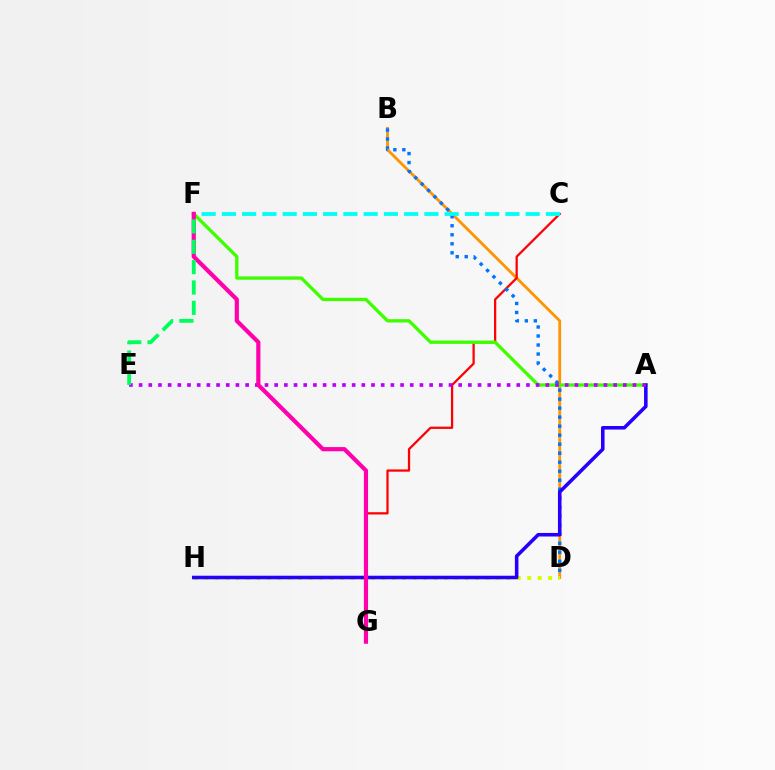{('B', 'D'): [{'color': '#ff9400', 'line_style': 'solid', 'thickness': 2.03}, {'color': '#0074ff', 'line_style': 'dotted', 'thickness': 2.45}], ('C', 'G'): [{'color': '#ff0000', 'line_style': 'solid', 'thickness': 1.62}], ('A', 'F'): [{'color': '#3dff00', 'line_style': 'solid', 'thickness': 2.38}], ('D', 'H'): [{'color': '#d1ff00', 'line_style': 'dotted', 'thickness': 2.83}], ('A', 'H'): [{'color': '#2500ff', 'line_style': 'solid', 'thickness': 2.56}], ('C', 'F'): [{'color': '#00fff6', 'line_style': 'dashed', 'thickness': 2.75}], ('A', 'E'): [{'color': '#b900ff', 'line_style': 'dotted', 'thickness': 2.63}], ('F', 'G'): [{'color': '#ff00ac', 'line_style': 'solid', 'thickness': 3.0}], ('E', 'F'): [{'color': '#00ff5c', 'line_style': 'dashed', 'thickness': 2.76}]}